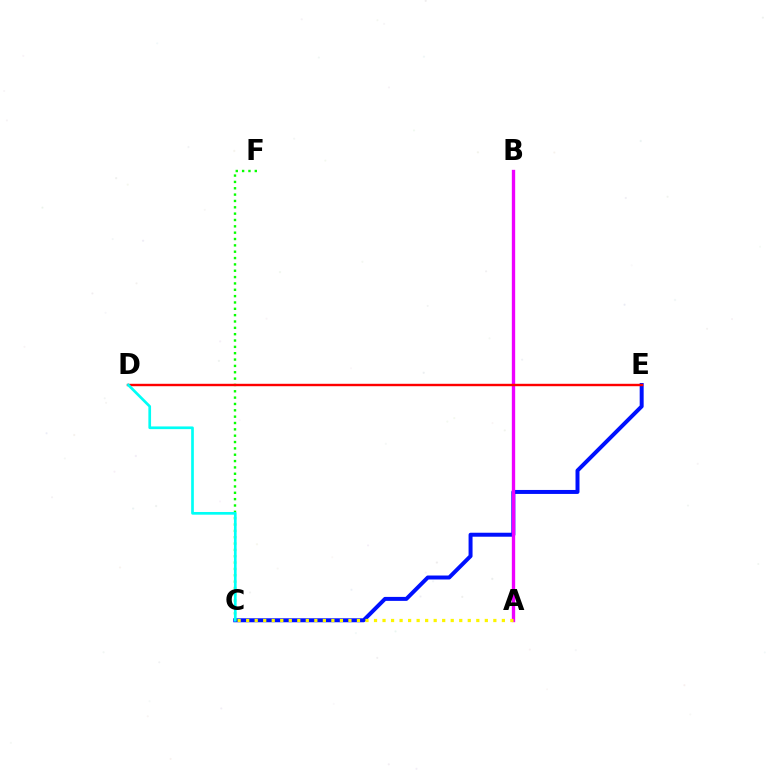{('C', 'E'): [{'color': '#0010ff', 'line_style': 'solid', 'thickness': 2.86}], ('A', 'B'): [{'color': '#ee00ff', 'line_style': 'solid', 'thickness': 2.41}], ('C', 'F'): [{'color': '#08ff00', 'line_style': 'dotted', 'thickness': 1.72}], ('A', 'C'): [{'color': '#fcf500', 'line_style': 'dotted', 'thickness': 2.32}], ('D', 'E'): [{'color': '#ff0000', 'line_style': 'solid', 'thickness': 1.73}], ('C', 'D'): [{'color': '#00fff6', 'line_style': 'solid', 'thickness': 1.94}]}